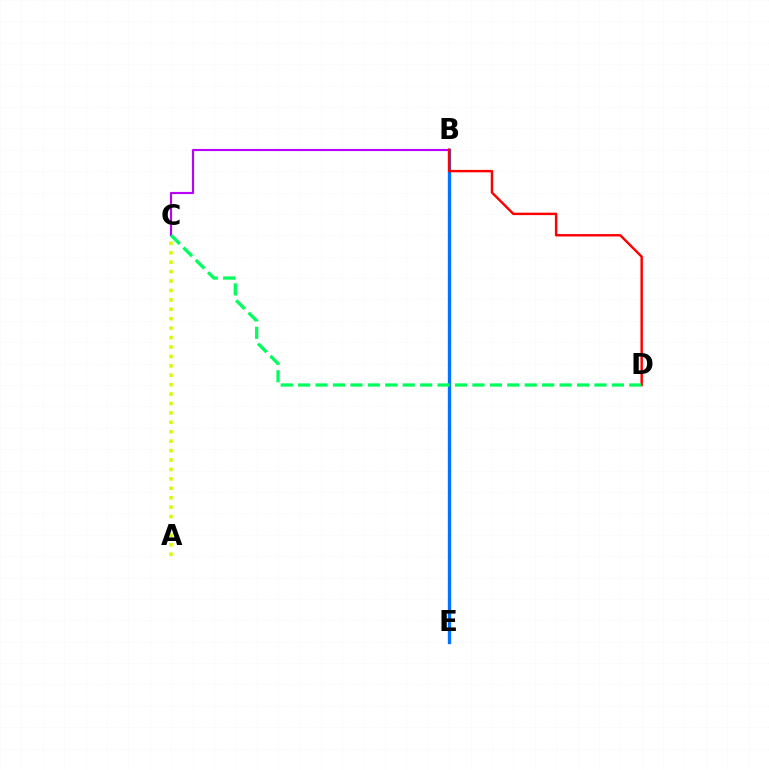{('B', 'E'): [{'color': '#0074ff', 'line_style': 'solid', 'thickness': 2.4}], ('A', 'C'): [{'color': '#d1ff00', 'line_style': 'dotted', 'thickness': 2.56}], ('B', 'C'): [{'color': '#b900ff', 'line_style': 'solid', 'thickness': 1.54}], ('B', 'D'): [{'color': '#ff0000', 'line_style': 'solid', 'thickness': 1.75}], ('C', 'D'): [{'color': '#00ff5c', 'line_style': 'dashed', 'thickness': 2.37}]}